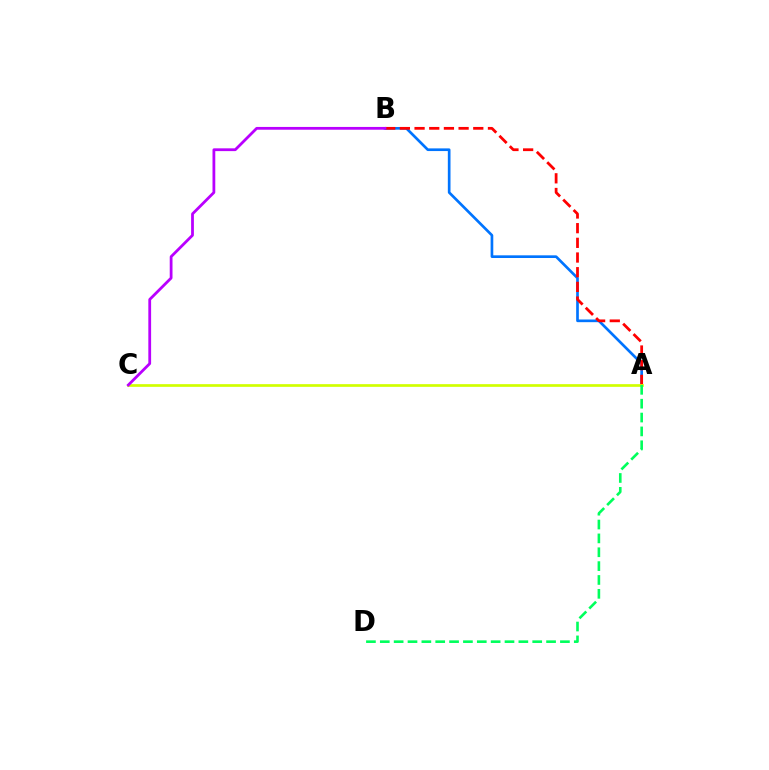{('A', 'B'): [{'color': '#0074ff', 'line_style': 'solid', 'thickness': 1.93}, {'color': '#ff0000', 'line_style': 'dashed', 'thickness': 1.99}], ('A', 'C'): [{'color': '#d1ff00', 'line_style': 'solid', 'thickness': 1.94}], ('B', 'C'): [{'color': '#b900ff', 'line_style': 'solid', 'thickness': 2.0}], ('A', 'D'): [{'color': '#00ff5c', 'line_style': 'dashed', 'thickness': 1.88}]}